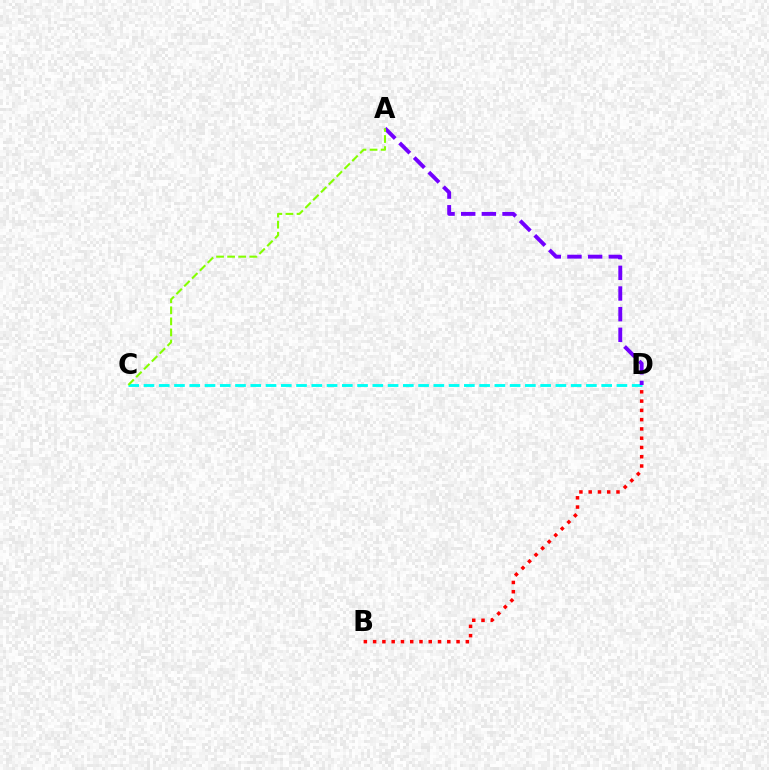{('C', 'D'): [{'color': '#00fff6', 'line_style': 'dashed', 'thickness': 2.07}], ('A', 'D'): [{'color': '#7200ff', 'line_style': 'dashed', 'thickness': 2.81}], ('B', 'D'): [{'color': '#ff0000', 'line_style': 'dotted', 'thickness': 2.52}], ('A', 'C'): [{'color': '#84ff00', 'line_style': 'dashed', 'thickness': 1.5}]}